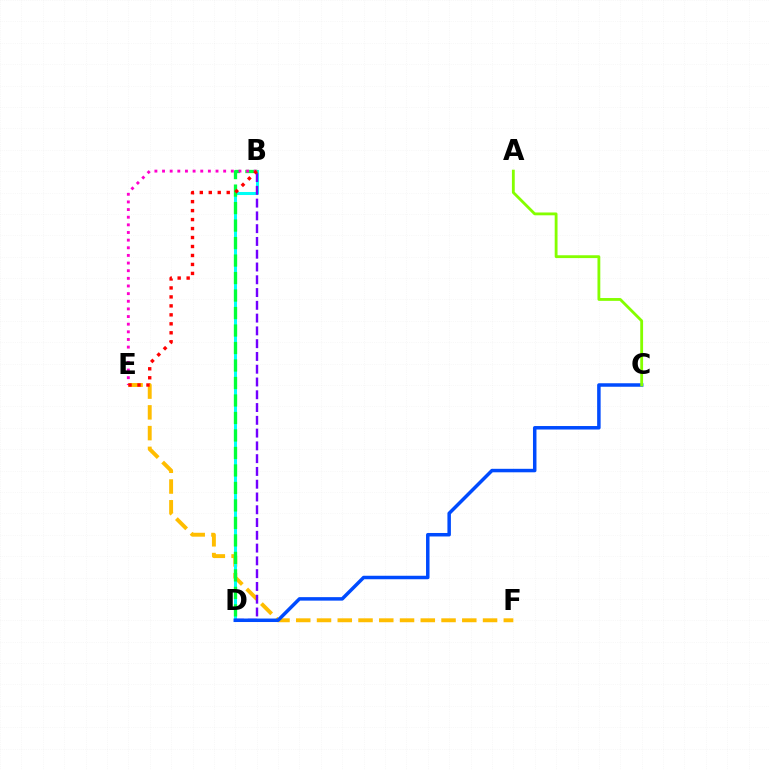{('E', 'F'): [{'color': '#ffbd00', 'line_style': 'dashed', 'thickness': 2.82}], ('B', 'D'): [{'color': '#00fff6', 'line_style': 'solid', 'thickness': 2.19}, {'color': '#7200ff', 'line_style': 'dashed', 'thickness': 1.74}, {'color': '#00ff39', 'line_style': 'dashed', 'thickness': 2.38}], ('B', 'E'): [{'color': '#ff00cf', 'line_style': 'dotted', 'thickness': 2.08}, {'color': '#ff0000', 'line_style': 'dotted', 'thickness': 2.44}], ('C', 'D'): [{'color': '#004bff', 'line_style': 'solid', 'thickness': 2.51}], ('A', 'C'): [{'color': '#84ff00', 'line_style': 'solid', 'thickness': 2.04}]}